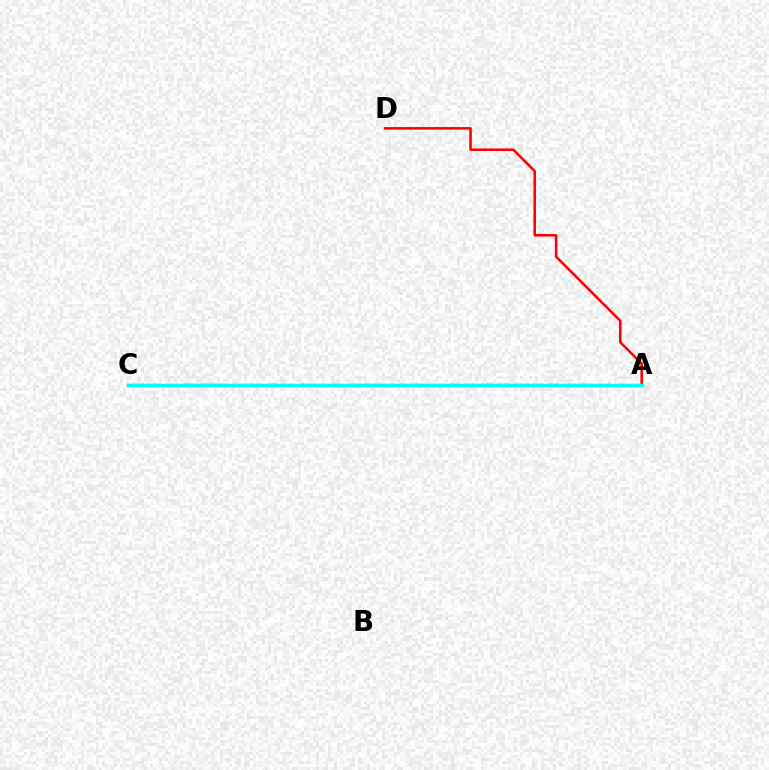{('A', 'D'): [{'color': '#ff0000', 'line_style': 'solid', 'thickness': 1.83}], ('A', 'C'): [{'color': '#84ff00', 'line_style': 'solid', 'thickness': 2.44}, {'color': '#7200ff', 'line_style': 'dashed', 'thickness': 2.25}, {'color': '#00fff6', 'line_style': 'solid', 'thickness': 2.29}]}